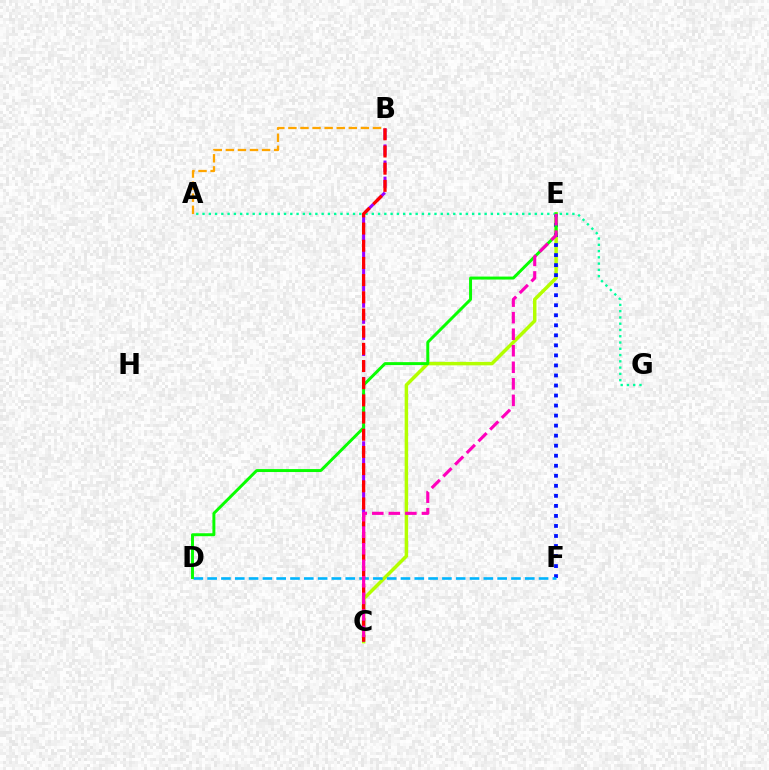{('C', 'E'): [{'color': '#b3ff00', 'line_style': 'solid', 'thickness': 2.5}, {'color': '#ff00bd', 'line_style': 'dashed', 'thickness': 2.25}], ('E', 'F'): [{'color': '#0010ff', 'line_style': 'dotted', 'thickness': 2.73}], ('D', 'F'): [{'color': '#00b5ff', 'line_style': 'dashed', 'thickness': 1.88}], ('B', 'C'): [{'color': '#9b00ff', 'line_style': 'dashed', 'thickness': 2.19}, {'color': '#ff0000', 'line_style': 'dashed', 'thickness': 2.33}], ('A', 'G'): [{'color': '#00ff9d', 'line_style': 'dotted', 'thickness': 1.7}], ('D', 'E'): [{'color': '#08ff00', 'line_style': 'solid', 'thickness': 2.13}], ('A', 'B'): [{'color': '#ffa500', 'line_style': 'dashed', 'thickness': 1.64}]}